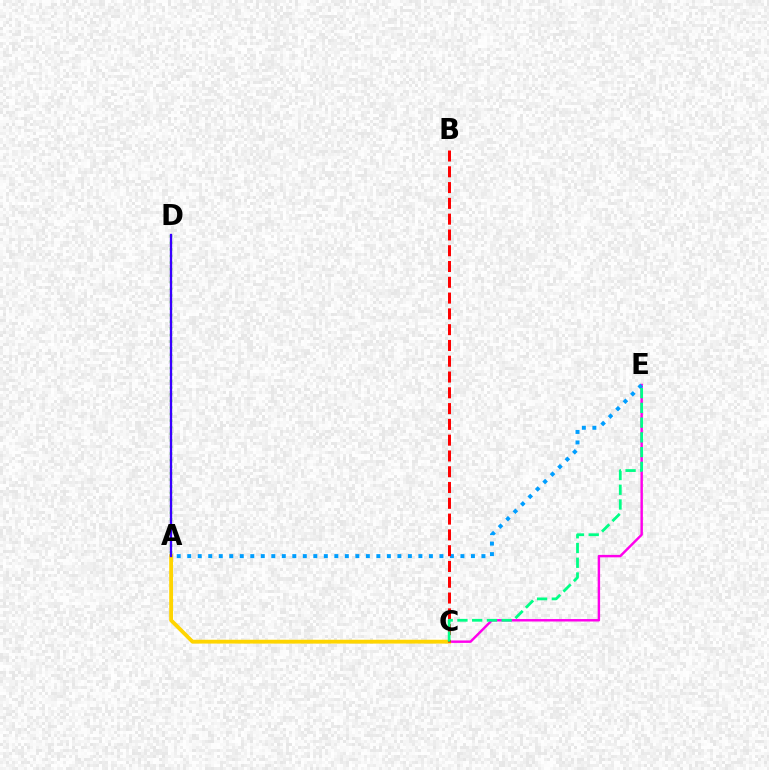{('A', 'D'): [{'color': '#4fff00', 'line_style': 'dotted', 'thickness': 1.79}, {'color': '#3700ff', 'line_style': 'solid', 'thickness': 1.68}], ('C', 'E'): [{'color': '#ff00ed', 'line_style': 'solid', 'thickness': 1.76}, {'color': '#00ff86', 'line_style': 'dashed', 'thickness': 2.0}], ('A', 'C'): [{'color': '#ffd500', 'line_style': 'solid', 'thickness': 2.77}], ('A', 'E'): [{'color': '#009eff', 'line_style': 'dotted', 'thickness': 2.85}], ('B', 'C'): [{'color': '#ff0000', 'line_style': 'dashed', 'thickness': 2.14}]}